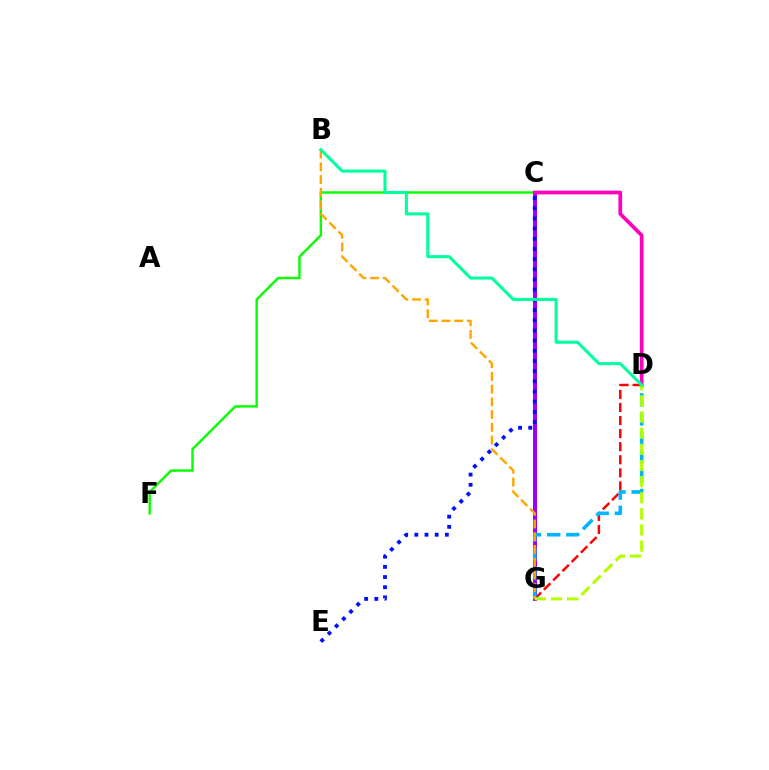{('C', 'F'): [{'color': '#08ff00', 'line_style': 'solid', 'thickness': 1.74}], ('C', 'G'): [{'color': '#9b00ff', 'line_style': 'solid', 'thickness': 2.86}], ('C', 'E'): [{'color': '#0010ff', 'line_style': 'dotted', 'thickness': 2.77}], ('C', 'D'): [{'color': '#ff00bd', 'line_style': 'solid', 'thickness': 2.67}], ('D', 'G'): [{'color': '#ff0000', 'line_style': 'dashed', 'thickness': 1.78}, {'color': '#00b5ff', 'line_style': 'dashed', 'thickness': 2.6}, {'color': '#b3ff00', 'line_style': 'dashed', 'thickness': 2.19}], ('B', 'G'): [{'color': '#ffa500', 'line_style': 'dashed', 'thickness': 1.73}], ('B', 'D'): [{'color': '#00ff9d', 'line_style': 'solid', 'thickness': 2.21}]}